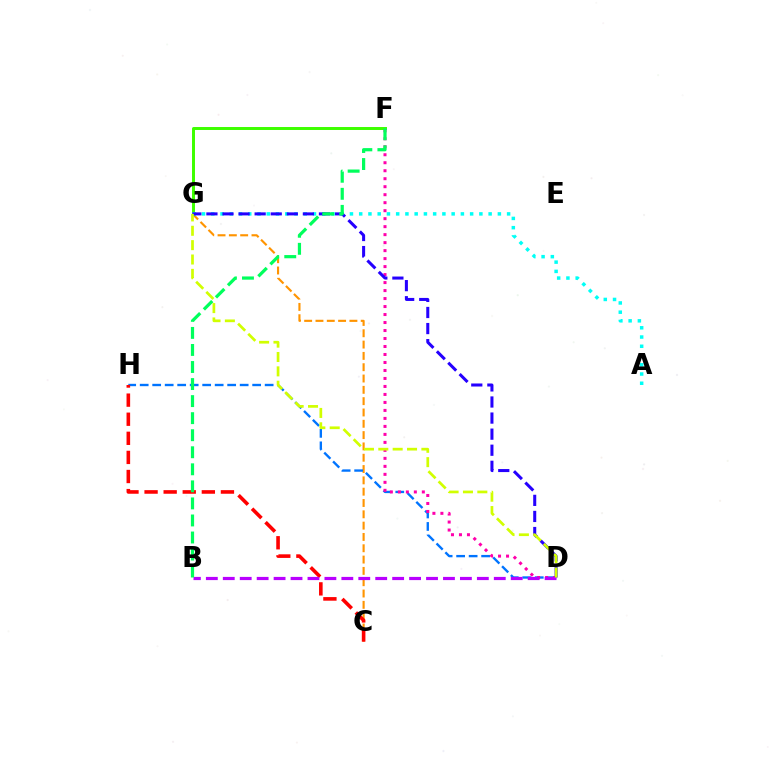{('C', 'G'): [{'color': '#ff9400', 'line_style': 'dashed', 'thickness': 1.54}], ('D', 'H'): [{'color': '#0074ff', 'line_style': 'dashed', 'thickness': 1.7}], ('F', 'G'): [{'color': '#3dff00', 'line_style': 'solid', 'thickness': 2.14}], ('A', 'G'): [{'color': '#00fff6', 'line_style': 'dotted', 'thickness': 2.51}], ('D', 'F'): [{'color': '#ff00ac', 'line_style': 'dotted', 'thickness': 2.17}], ('D', 'G'): [{'color': '#2500ff', 'line_style': 'dashed', 'thickness': 2.18}, {'color': '#d1ff00', 'line_style': 'dashed', 'thickness': 1.95}], ('C', 'H'): [{'color': '#ff0000', 'line_style': 'dashed', 'thickness': 2.59}], ('B', 'D'): [{'color': '#b900ff', 'line_style': 'dashed', 'thickness': 2.3}], ('B', 'F'): [{'color': '#00ff5c', 'line_style': 'dashed', 'thickness': 2.32}]}